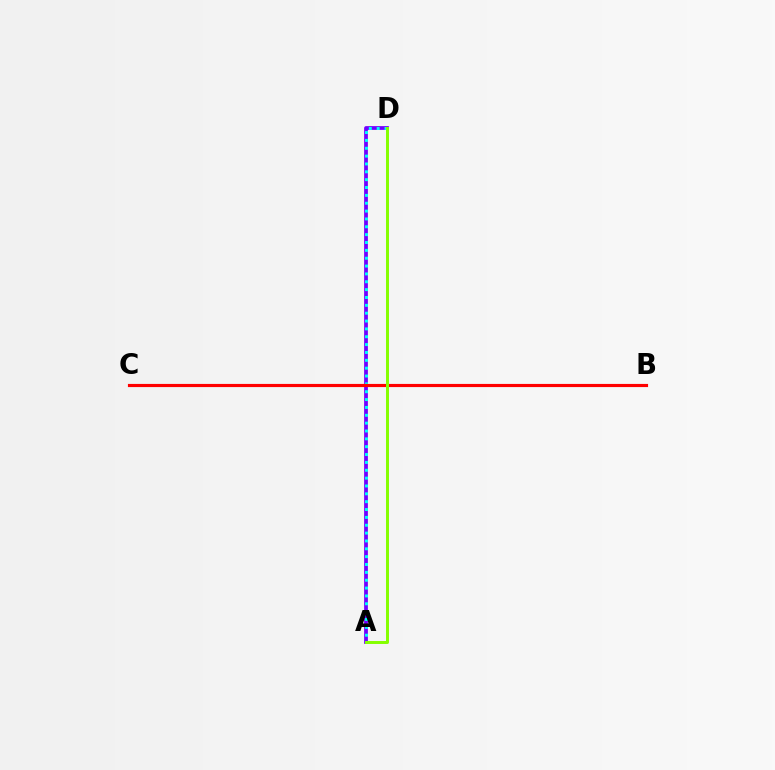{('A', 'D'): [{'color': '#7200ff', 'line_style': 'solid', 'thickness': 2.71}, {'color': '#00fff6', 'line_style': 'dotted', 'thickness': 2.13}, {'color': '#84ff00', 'line_style': 'solid', 'thickness': 2.13}], ('B', 'C'): [{'color': '#ff0000', 'line_style': 'solid', 'thickness': 2.26}]}